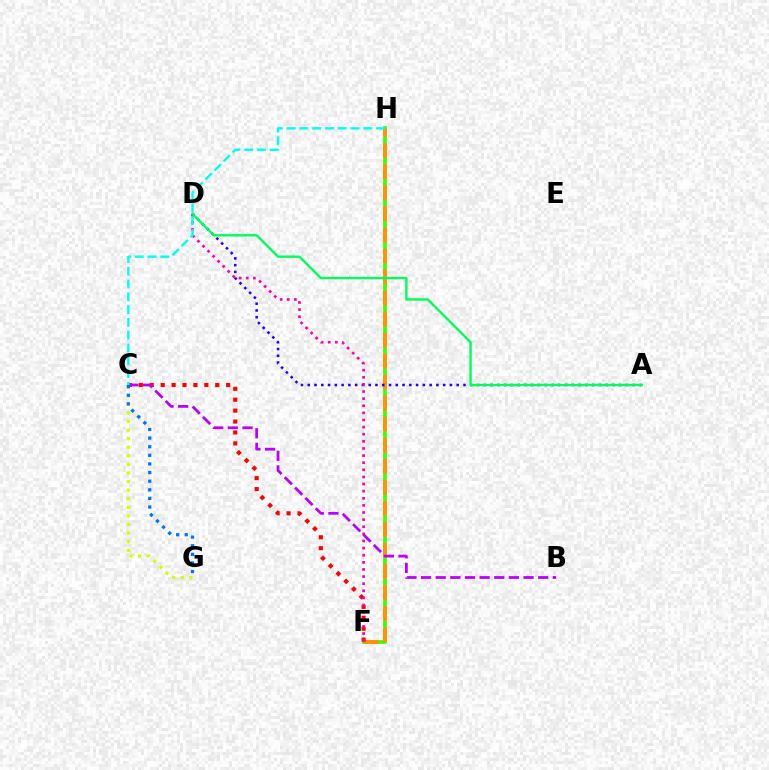{('C', 'G'): [{'color': '#d1ff00', 'line_style': 'dotted', 'thickness': 2.33}, {'color': '#0074ff', 'line_style': 'dotted', 'thickness': 2.34}], ('F', 'H'): [{'color': '#3dff00', 'line_style': 'solid', 'thickness': 2.66}, {'color': '#ff9400', 'line_style': 'dashed', 'thickness': 2.86}], ('C', 'F'): [{'color': '#ff0000', 'line_style': 'dotted', 'thickness': 2.97}], ('A', 'D'): [{'color': '#2500ff', 'line_style': 'dotted', 'thickness': 1.84}, {'color': '#00ff5c', 'line_style': 'solid', 'thickness': 1.72}], ('D', 'F'): [{'color': '#ff00ac', 'line_style': 'dotted', 'thickness': 1.93}], ('B', 'C'): [{'color': '#b900ff', 'line_style': 'dashed', 'thickness': 1.99}], ('C', 'H'): [{'color': '#00fff6', 'line_style': 'dashed', 'thickness': 1.73}]}